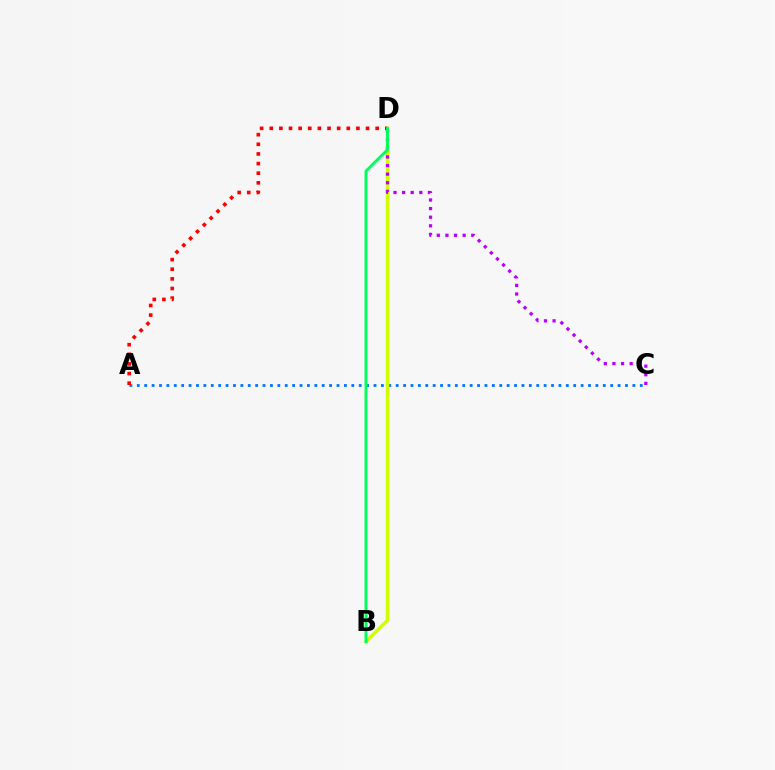{('A', 'C'): [{'color': '#0074ff', 'line_style': 'dotted', 'thickness': 2.01}], ('B', 'D'): [{'color': '#d1ff00', 'line_style': 'solid', 'thickness': 2.54}, {'color': '#00ff5c', 'line_style': 'solid', 'thickness': 2.08}], ('C', 'D'): [{'color': '#b900ff', 'line_style': 'dotted', 'thickness': 2.34}], ('A', 'D'): [{'color': '#ff0000', 'line_style': 'dotted', 'thickness': 2.62}]}